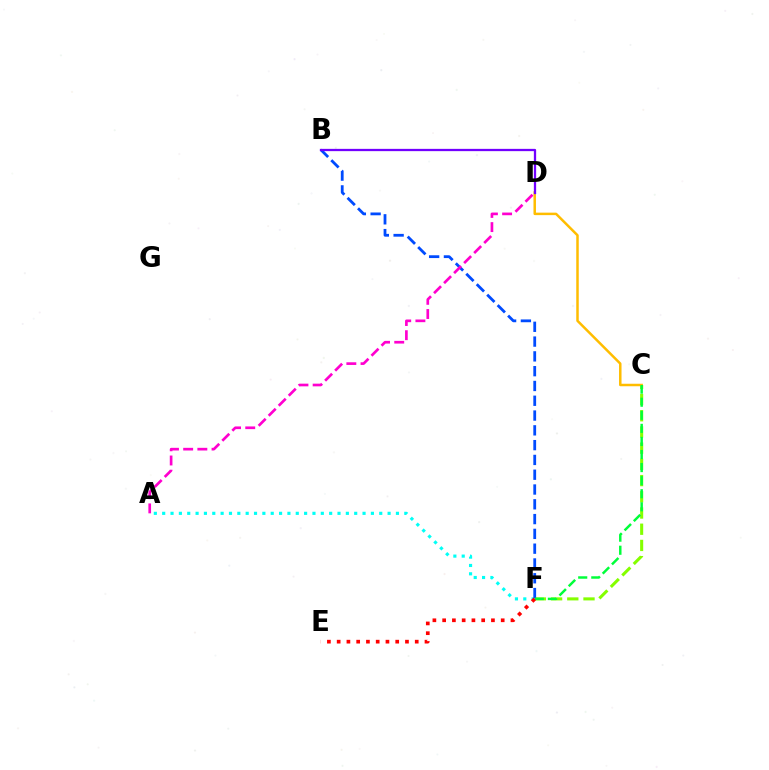{('C', 'F'): [{'color': '#84ff00', 'line_style': 'dashed', 'thickness': 2.2}, {'color': '#00ff39', 'line_style': 'dashed', 'thickness': 1.78}], ('A', 'F'): [{'color': '#00fff6', 'line_style': 'dotted', 'thickness': 2.27}], ('C', 'D'): [{'color': '#ffbd00', 'line_style': 'solid', 'thickness': 1.79}], ('B', 'F'): [{'color': '#004bff', 'line_style': 'dashed', 'thickness': 2.01}], ('A', 'D'): [{'color': '#ff00cf', 'line_style': 'dashed', 'thickness': 1.93}], ('E', 'F'): [{'color': '#ff0000', 'line_style': 'dotted', 'thickness': 2.65}], ('B', 'D'): [{'color': '#7200ff', 'line_style': 'solid', 'thickness': 1.64}]}